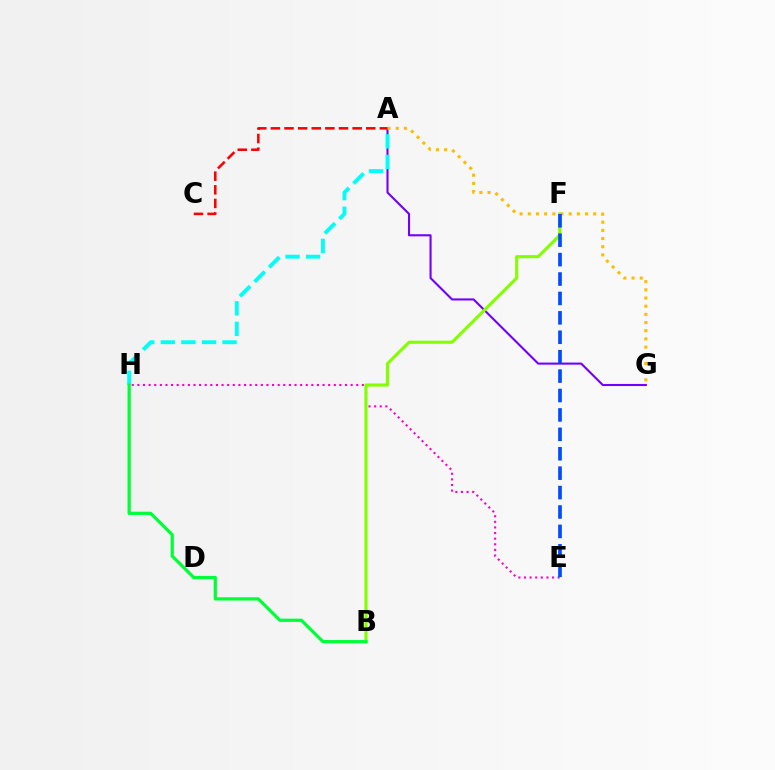{('A', 'G'): [{'color': '#7200ff', 'line_style': 'solid', 'thickness': 1.51}, {'color': '#ffbd00', 'line_style': 'dotted', 'thickness': 2.22}], ('A', 'H'): [{'color': '#00fff6', 'line_style': 'dashed', 'thickness': 2.79}], ('A', 'C'): [{'color': '#ff0000', 'line_style': 'dashed', 'thickness': 1.85}], ('E', 'H'): [{'color': '#ff00cf', 'line_style': 'dotted', 'thickness': 1.52}], ('B', 'F'): [{'color': '#84ff00', 'line_style': 'solid', 'thickness': 2.24}], ('B', 'H'): [{'color': '#00ff39', 'line_style': 'solid', 'thickness': 2.33}], ('E', 'F'): [{'color': '#004bff', 'line_style': 'dashed', 'thickness': 2.64}]}